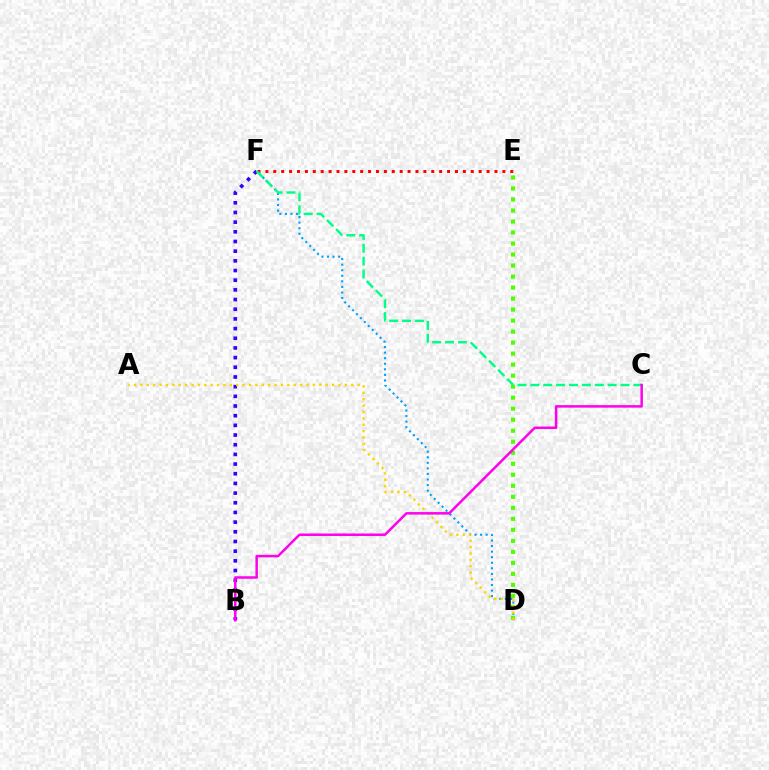{('D', 'E'): [{'color': '#4fff00', 'line_style': 'dotted', 'thickness': 2.99}], ('D', 'F'): [{'color': '#009eff', 'line_style': 'dotted', 'thickness': 1.51}], ('B', 'F'): [{'color': '#3700ff', 'line_style': 'dotted', 'thickness': 2.63}], ('A', 'D'): [{'color': '#ffd500', 'line_style': 'dotted', 'thickness': 1.74}], ('E', 'F'): [{'color': '#ff0000', 'line_style': 'dotted', 'thickness': 2.15}], ('C', 'F'): [{'color': '#00ff86', 'line_style': 'dashed', 'thickness': 1.75}], ('B', 'C'): [{'color': '#ff00ed', 'line_style': 'solid', 'thickness': 1.8}]}